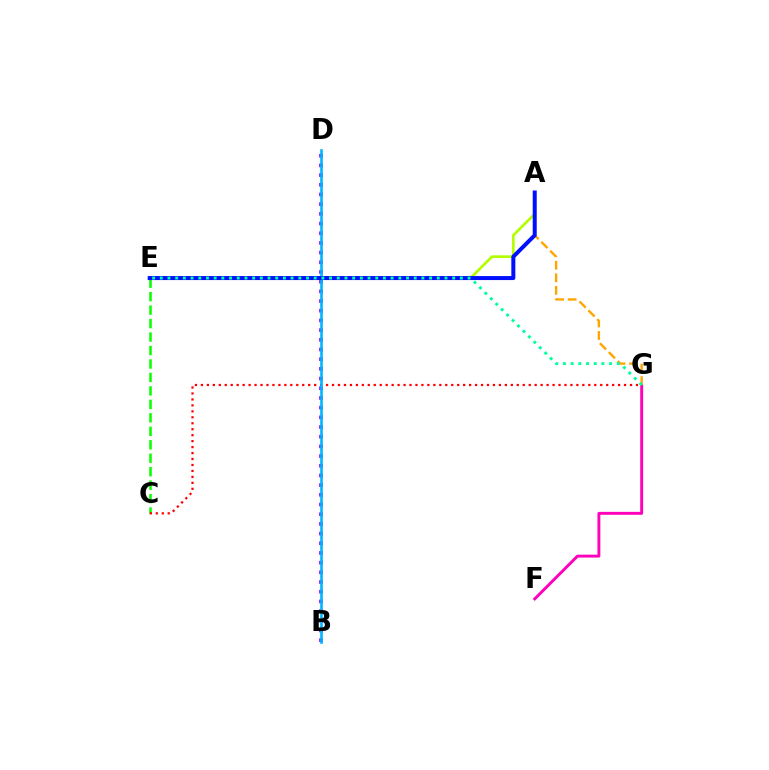{('C', 'E'): [{'color': '#08ff00', 'line_style': 'dashed', 'thickness': 1.83}], ('F', 'G'): [{'color': '#ff00bd', 'line_style': 'solid', 'thickness': 2.1}], ('A', 'E'): [{'color': '#b3ff00', 'line_style': 'solid', 'thickness': 1.93}, {'color': '#0010ff', 'line_style': 'solid', 'thickness': 2.88}], ('B', 'D'): [{'color': '#9b00ff', 'line_style': 'dotted', 'thickness': 2.63}, {'color': '#00b5ff', 'line_style': 'solid', 'thickness': 1.89}], ('A', 'G'): [{'color': '#ffa500', 'line_style': 'dashed', 'thickness': 1.71}], ('C', 'G'): [{'color': '#ff0000', 'line_style': 'dotted', 'thickness': 1.62}], ('E', 'G'): [{'color': '#00ff9d', 'line_style': 'dotted', 'thickness': 2.09}]}